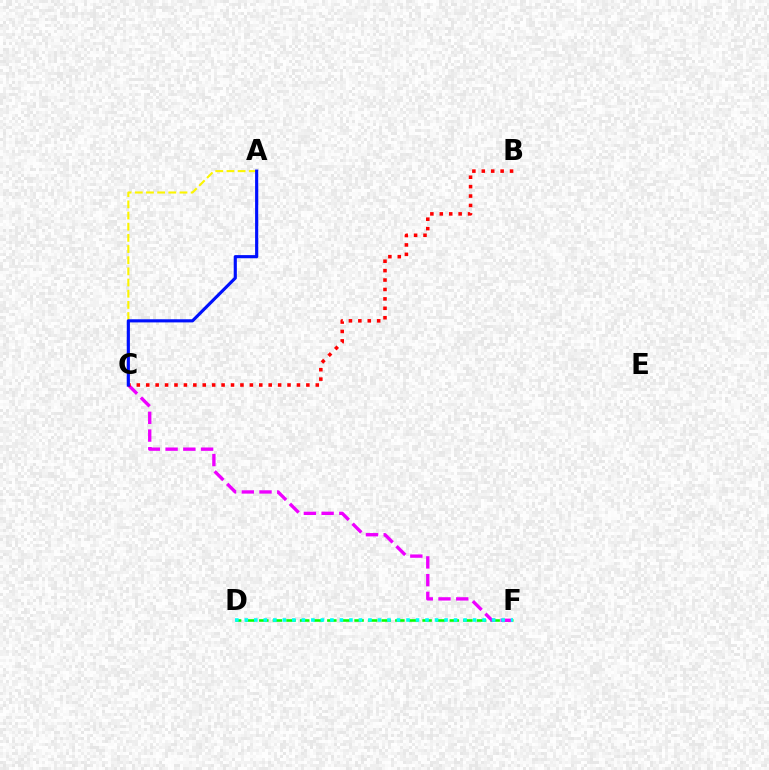{('D', 'F'): [{'color': '#08ff00', 'line_style': 'dashed', 'thickness': 1.85}, {'color': '#00fff6', 'line_style': 'dotted', 'thickness': 2.58}], ('C', 'F'): [{'color': '#ee00ff', 'line_style': 'dashed', 'thickness': 2.41}], ('B', 'C'): [{'color': '#ff0000', 'line_style': 'dotted', 'thickness': 2.56}], ('A', 'C'): [{'color': '#fcf500', 'line_style': 'dashed', 'thickness': 1.52}, {'color': '#0010ff', 'line_style': 'solid', 'thickness': 2.26}]}